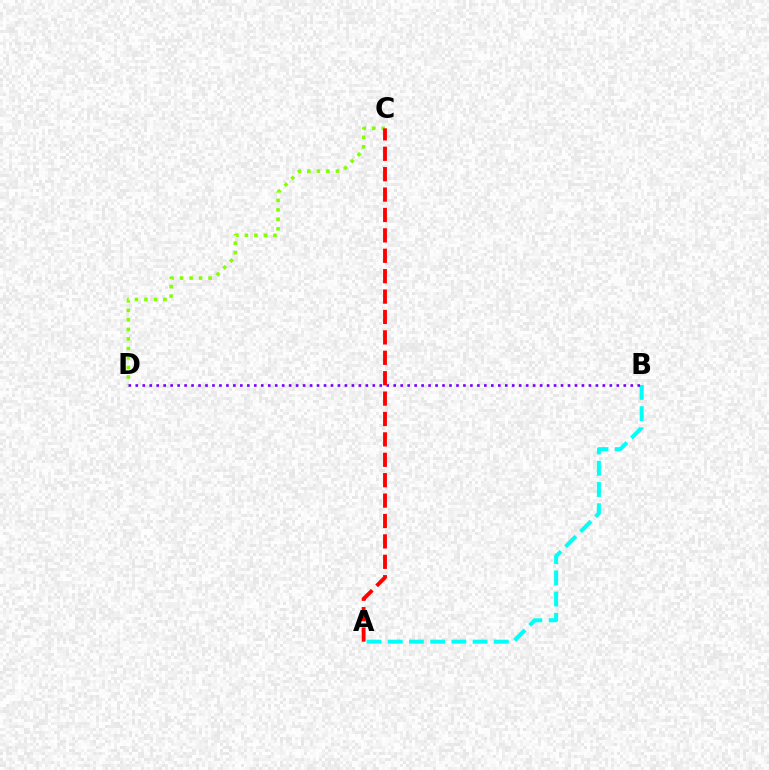{('A', 'B'): [{'color': '#00fff6', 'line_style': 'dashed', 'thickness': 2.88}], ('C', 'D'): [{'color': '#84ff00', 'line_style': 'dotted', 'thickness': 2.58}], ('B', 'D'): [{'color': '#7200ff', 'line_style': 'dotted', 'thickness': 1.89}], ('A', 'C'): [{'color': '#ff0000', 'line_style': 'dashed', 'thickness': 2.77}]}